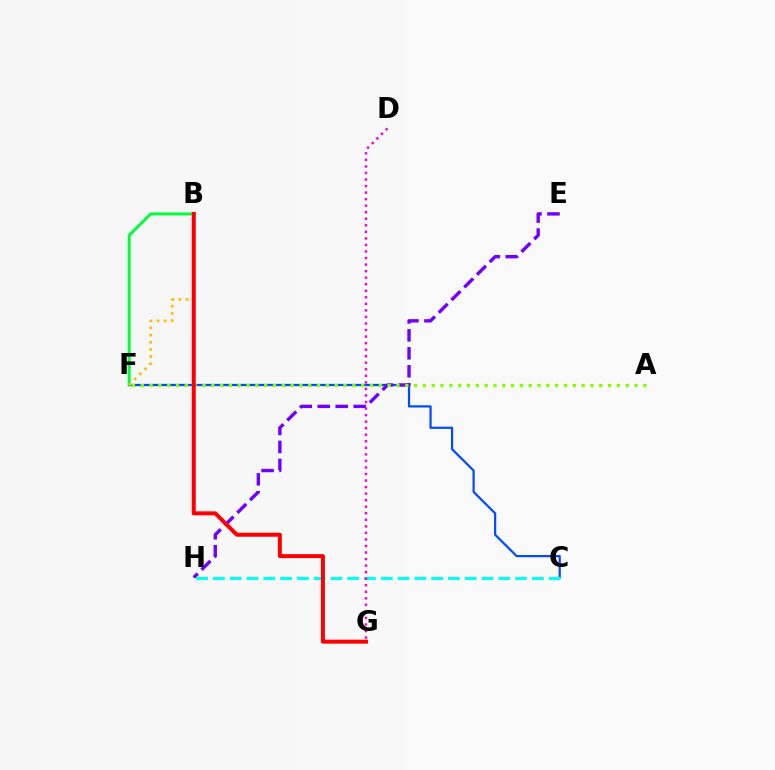{('C', 'F'): [{'color': '#004bff', 'line_style': 'solid', 'thickness': 1.6}], ('B', 'F'): [{'color': '#00ff39', 'line_style': 'solid', 'thickness': 2.14}, {'color': '#ffbd00', 'line_style': 'dotted', 'thickness': 1.95}], ('E', 'H'): [{'color': '#7200ff', 'line_style': 'dashed', 'thickness': 2.44}], ('A', 'F'): [{'color': '#84ff00', 'line_style': 'dotted', 'thickness': 2.4}], ('C', 'H'): [{'color': '#00fff6', 'line_style': 'dashed', 'thickness': 2.28}], ('D', 'G'): [{'color': '#ff00cf', 'line_style': 'dotted', 'thickness': 1.78}], ('B', 'G'): [{'color': '#ff0000', 'line_style': 'solid', 'thickness': 2.87}]}